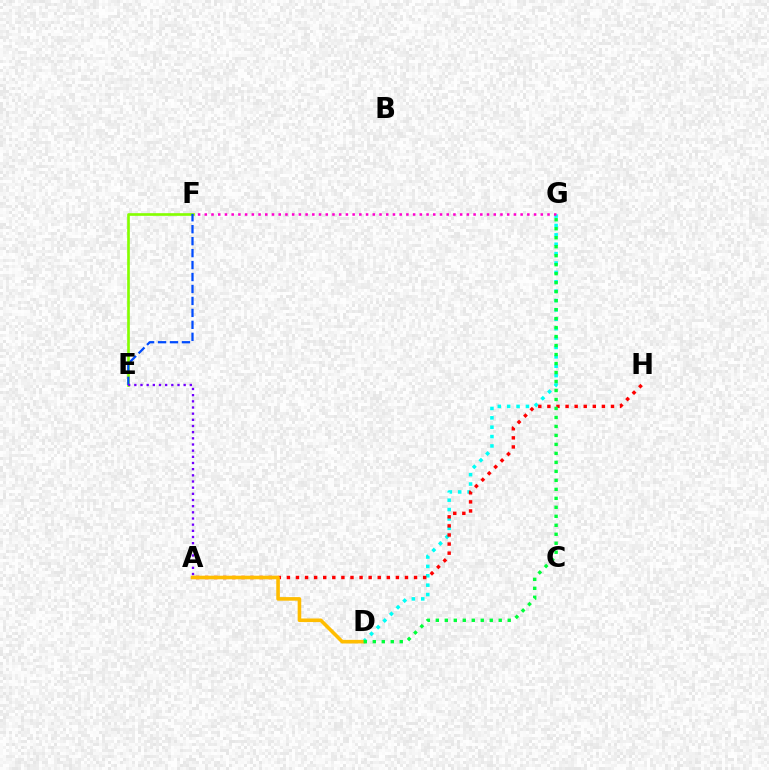{('D', 'G'): [{'color': '#00fff6', 'line_style': 'dotted', 'thickness': 2.55}, {'color': '#00ff39', 'line_style': 'dotted', 'thickness': 2.44}], ('E', 'F'): [{'color': '#84ff00', 'line_style': 'solid', 'thickness': 1.91}, {'color': '#004bff', 'line_style': 'dashed', 'thickness': 1.62}], ('F', 'G'): [{'color': '#ff00cf', 'line_style': 'dotted', 'thickness': 1.83}], ('A', 'H'): [{'color': '#ff0000', 'line_style': 'dotted', 'thickness': 2.47}], ('A', 'E'): [{'color': '#7200ff', 'line_style': 'dotted', 'thickness': 1.68}], ('A', 'D'): [{'color': '#ffbd00', 'line_style': 'solid', 'thickness': 2.58}]}